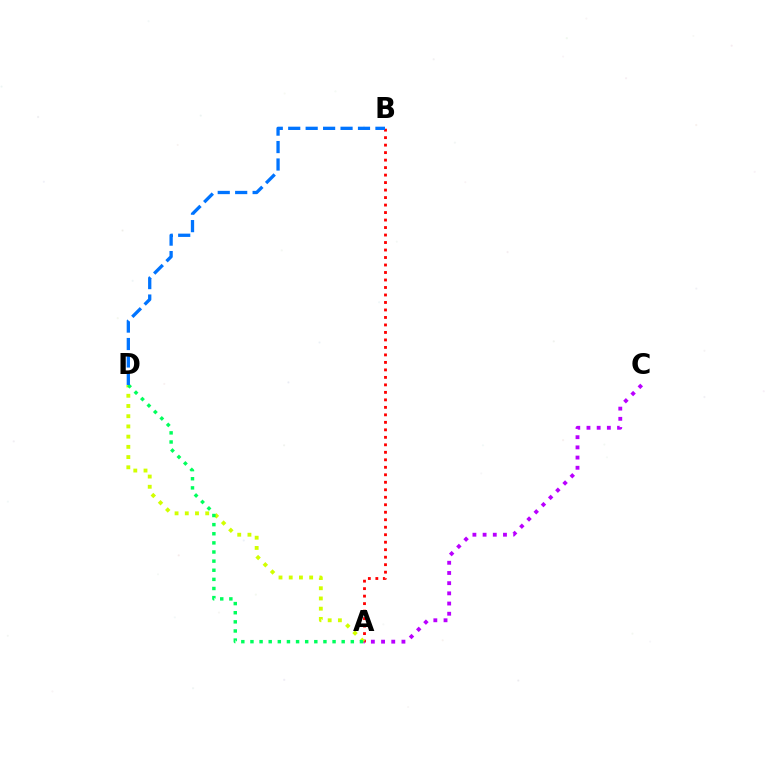{('A', 'B'): [{'color': '#ff0000', 'line_style': 'dotted', 'thickness': 2.04}], ('A', 'C'): [{'color': '#b900ff', 'line_style': 'dotted', 'thickness': 2.77}], ('A', 'D'): [{'color': '#d1ff00', 'line_style': 'dotted', 'thickness': 2.78}, {'color': '#00ff5c', 'line_style': 'dotted', 'thickness': 2.48}], ('B', 'D'): [{'color': '#0074ff', 'line_style': 'dashed', 'thickness': 2.37}]}